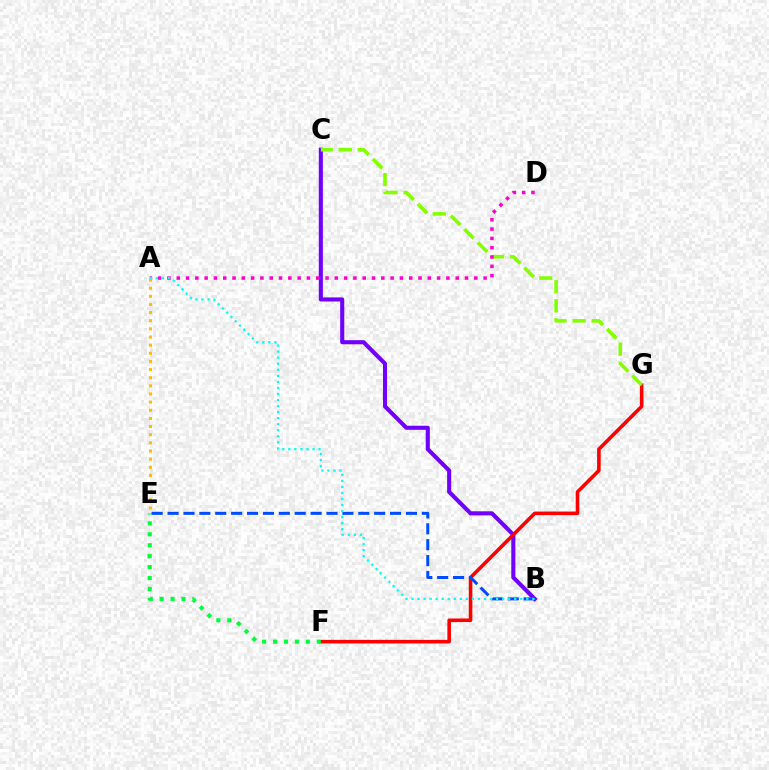{('B', 'C'): [{'color': '#7200ff', 'line_style': 'solid', 'thickness': 2.95}], ('F', 'G'): [{'color': '#ff0000', 'line_style': 'solid', 'thickness': 2.58}], ('E', 'F'): [{'color': '#00ff39', 'line_style': 'dotted', 'thickness': 2.97}], ('B', 'E'): [{'color': '#004bff', 'line_style': 'dashed', 'thickness': 2.16}], ('C', 'G'): [{'color': '#84ff00', 'line_style': 'dashed', 'thickness': 2.58}], ('A', 'D'): [{'color': '#ff00cf', 'line_style': 'dotted', 'thickness': 2.53}], ('A', 'E'): [{'color': '#ffbd00', 'line_style': 'dotted', 'thickness': 2.21}], ('A', 'B'): [{'color': '#00fff6', 'line_style': 'dotted', 'thickness': 1.64}]}